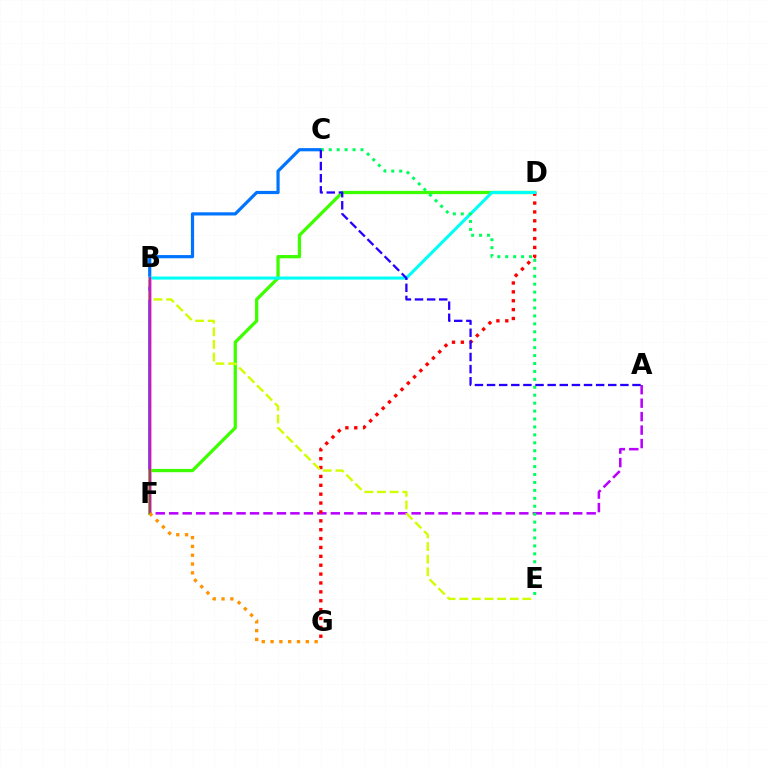{('C', 'F'): [{'color': '#0074ff', 'line_style': 'solid', 'thickness': 2.3}], ('A', 'F'): [{'color': '#b900ff', 'line_style': 'dashed', 'thickness': 1.83}], ('D', 'F'): [{'color': '#3dff00', 'line_style': 'solid', 'thickness': 2.36}], ('D', 'G'): [{'color': '#ff0000', 'line_style': 'dotted', 'thickness': 2.41}], ('B', 'D'): [{'color': '#00fff6', 'line_style': 'solid', 'thickness': 2.21}], ('B', 'E'): [{'color': '#d1ff00', 'line_style': 'dashed', 'thickness': 1.71}], ('C', 'E'): [{'color': '#00ff5c', 'line_style': 'dotted', 'thickness': 2.15}], ('B', 'F'): [{'color': '#ff00ac', 'line_style': 'solid', 'thickness': 1.61}], ('A', 'C'): [{'color': '#2500ff', 'line_style': 'dashed', 'thickness': 1.65}], ('F', 'G'): [{'color': '#ff9400', 'line_style': 'dotted', 'thickness': 2.39}]}